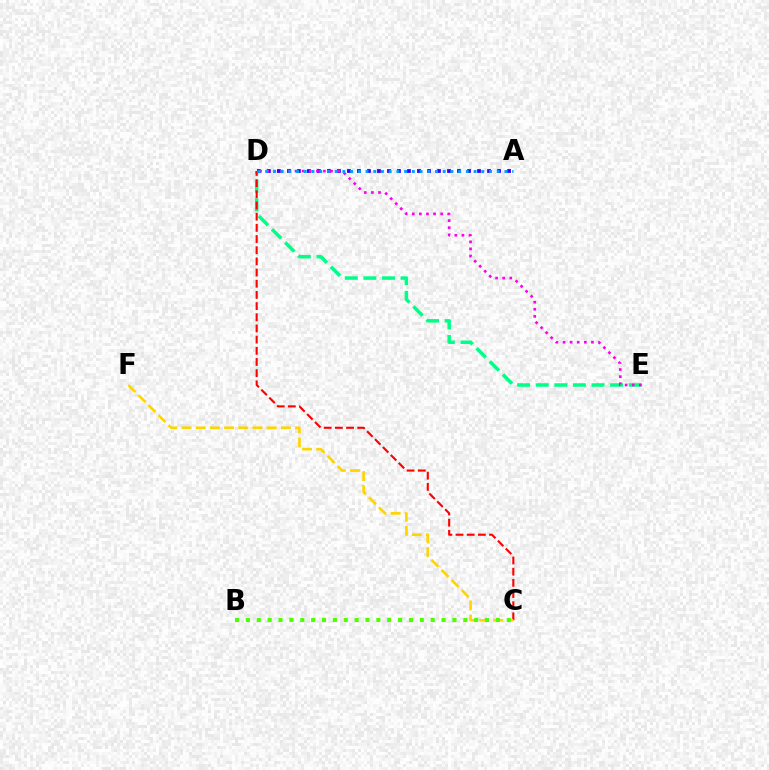{('A', 'D'): [{'color': '#3700ff', 'line_style': 'dotted', 'thickness': 2.72}, {'color': '#009eff', 'line_style': 'dotted', 'thickness': 2.1}], ('D', 'E'): [{'color': '#00ff86', 'line_style': 'dashed', 'thickness': 2.53}, {'color': '#ff00ed', 'line_style': 'dotted', 'thickness': 1.93}], ('C', 'D'): [{'color': '#ff0000', 'line_style': 'dashed', 'thickness': 1.52}], ('C', 'F'): [{'color': '#ffd500', 'line_style': 'dashed', 'thickness': 1.93}], ('B', 'C'): [{'color': '#4fff00', 'line_style': 'dotted', 'thickness': 2.95}]}